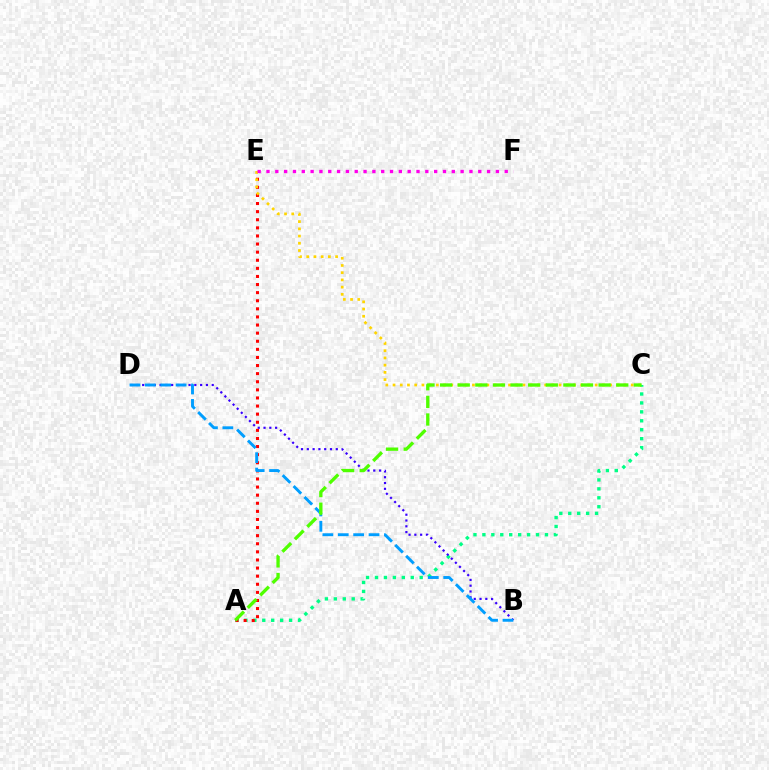{('A', 'C'): [{'color': '#00ff86', 'line_style': 'dotted', 'thickness': 2.43}, {'color': '#4fff00', 'line_style': 'dashed', 'thickness': 2.39}], ('A', 'E'): [{'color': '#ff0000', 'line_style': 'dotted', 'thickness': 2.2}], ('C', 'E'): [{'color': '#ffd500', 'line_style': 'dotted', 'thickness': 1.96}], ('B', 'D'): [{'color': '#3700ff', 'line_style': 'dotted', 'thickness': 1.57}, {'color': '#009eff', 'line_style': 'dashed', 'thickness': 2.09}], ('E', 'F'): [{'color': '#ff00ed', 'line_style': 'dotted', 'thickness': 2.4}]}